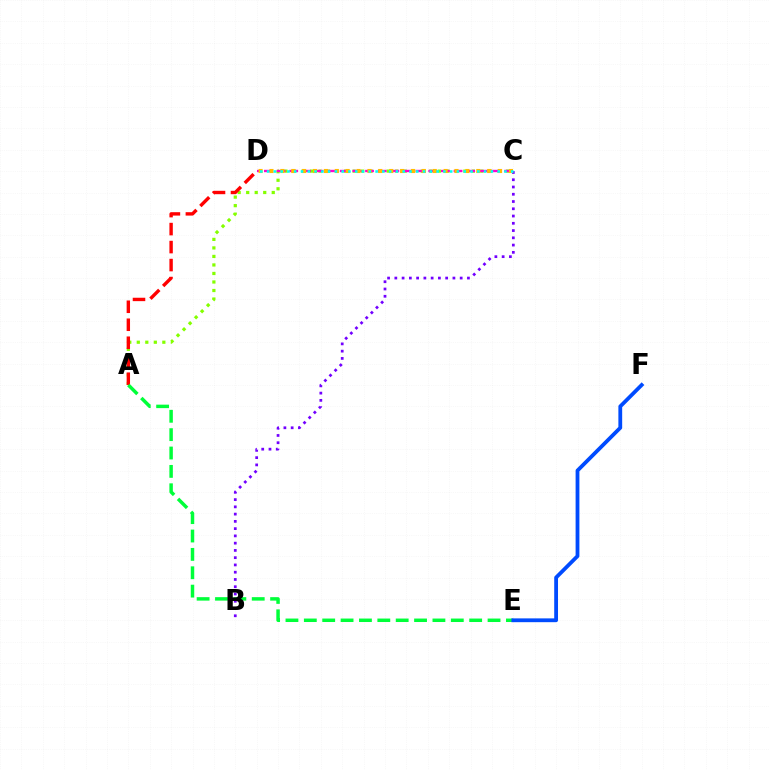{('A', 'C'): [{'color': '#84ff00', 'line_style': 'dotted', 'thickness': 2.32}], ('C', 'D'): [{'color': '#ff00cf', 'line_style': 'dashed', 'thickness': 1.72}, {'color': '#ffbd00', 'line_style': 'dotted', 'thickness': 2.96}, {'color': '#00fff6', 'line_style': 'dotted', 'thickness': 1.84}], ('A', 'D'): [{'color': '#ff0000', 'line_style': 'dashed', 'thickness': 2.44}], ('B', 'C'): [{'color': '#7200ff', 'line_style': 'dotted', 'thickness': 1.97}], ('A', 'E'): [{'color': '#00ff39', 'line_style': 'dashed', 'thickness': 2.5}], ('E', 'F'): [{'color': '#004bff', 'line_style': 'solid', 'thickness': 2.74}]}